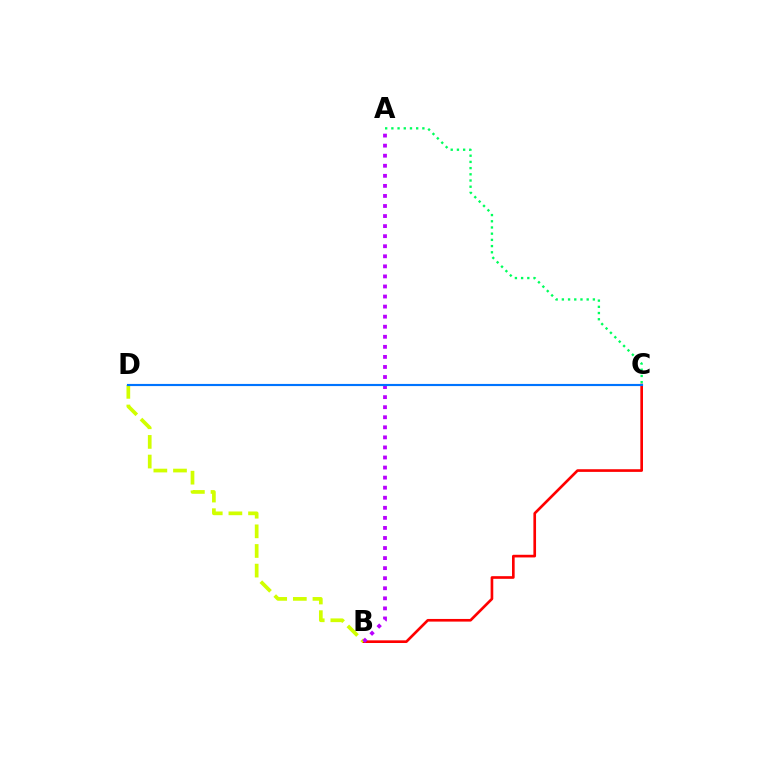{('B', 'C'): [{'color': '#ff0000', 'line_style': 'solid', 'thickness': 1.91}], ('B', 'D'): [{'color': '#d1ff00', 'line_style': 'dashed', 'thickness': 2.67}], ('A', 'B'): [{'color': '#b900ff', 'line_style': 'dotted', 'thickness': 2.73}], ('A', 'C'): [{'color': '#00ff5c', 'line_style': 'dotted', 'thickness': 1.69}], ('C', 'D'): [{'color': '#0074ff', 'line_style': 'solid', 'thickness': 1.55}]}